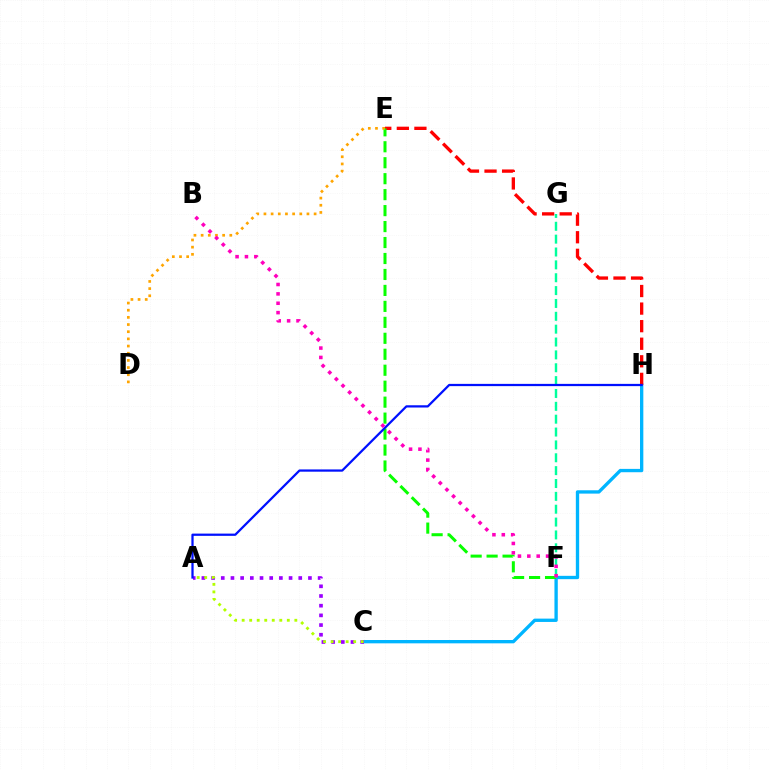{('C', 'H'): [{'color': '#00b5ff', 'line_style': 'solid', 'thickness': 2.4}], ('A', 'C'): [{'color': '#9b00ff', 'line_style': 'dotted', 'thickness': 2.63}, {'color': '#b3ff00', 'line_style': 'dotted', 'thickness': 2.04}], ('E', 'H'): [{'color': '#ff0000', 'line_style': 'dashed', 'thickness': 2.39}], ('E', 'F'): [{'color': '#08ff00', 'line_style': 'dashed', 'thickness': 2.17}], ('F', 'G'): [{'color': '#00ff9d', 'line_style': 'dashed', 'thickness': 1.75}], ('A', 'H'): [{'color': '#0010ff', 'line_style': 'solid', 'thickness': 1.62}], ('D', 'E'): [{'color': '#ffa500', 'line_style': 'dotted', 'thickness': 1.95}], ('B', 'F'): [{'color': '#ff00bd', 'line_style': 'dotted', 'thickness': 2.55}]}